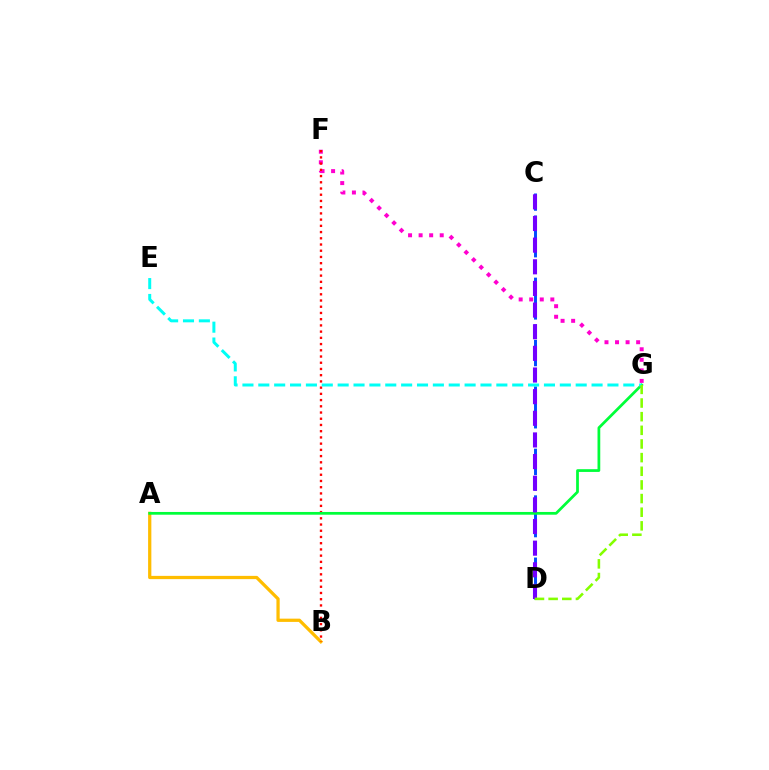{('A', 'B'): [{'color': '#ffbd00', 'line_style': 'solid', 'thickness': 2.34}], ('F', 'G'): [{'color': '#ff00cf', 'line_style': 'dotted', 'thickness': 2.87}], ('B', 'F'): [{'color': '#ff0000', 'line_style': 'dotted', 'thickness': 1.69}], ('C', 'D'): [{'color': '#004bff', 'line_style': 'dashed', 'thickness': 2.11}, {'color': '#7200ff', 'line_style': 'dashed', 'thickness': 2.94}], ('A', 'G'): [{'color': '#00ff39', 'line_style': 'solid', 'thickness': 1.98}], ('E', 'G'): [{'color': '#00fff6', 'line_style': 'dashed', 'thickness': 2.16}], ('D', 'G'): [{'color': '#84ff00', 'line_style': 'dashed', 'thickness': 1.85}]}